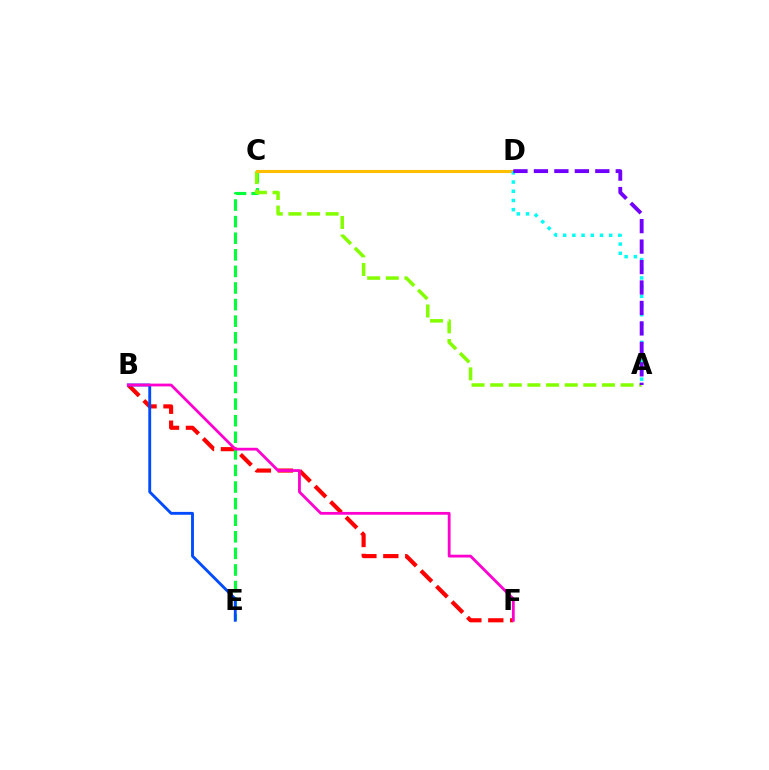{('B', 'F'): [{'color': '#ff0000', 'line_style': 'dashed', 'thickness': 2.98}, {'color': '#ff00cf', 'line_style': 'solid', 'thickness': 2.01}], ('C', 'E'): [{'color': '#00ff39', 'line_style': 'dashed', 'thickness': 2.25}], ('A', 'C'): [{'color': '#84ff00', 'line_style': 'dashed', 'thickness': 2.53}], ('B', 'E'): [{'color': '#004bff', 'line_style': 'solid', 'thickness': 2.07}], ('C', 'D'): [{'color': '#ffbd00', 'line_style': 'solid', 'thickness': 2.22}], ('A', 'D'): [{'color': '#00fff6', 'line_style': 'dotted', 'thickness': 2.5}, {'color': '#7200ff', 'line_style': 'dashed', 'thickness': 2.78}]}